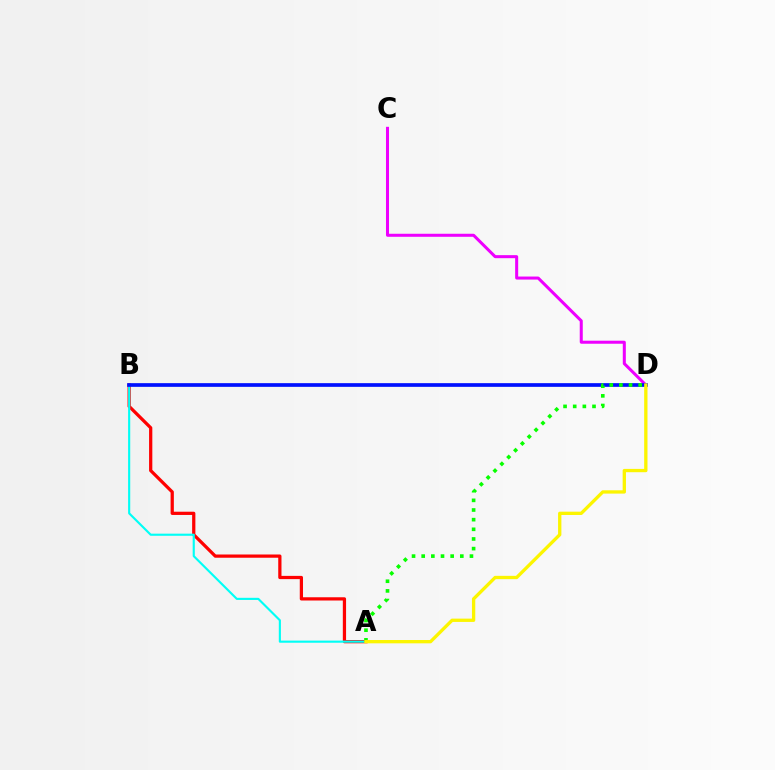{('A', 'B'): [{'color': '#ff0000', 'line_style': 'solid', 'thickness': 2.33}, {'color': '#00fff6', 'line_style': 'solid', 'thickness': 1.53}], ('C', 'D'): [{'color': '#ee00ff', 'line_style': 'solid', 'thickness': 2.18}], ('B', 'D'): [{'color': '#0010ff', 'line_style': 'solid', 'thickness': 2.65}], ('A', 'D'): [{'color': '#08ff00', 'line_style': 'dotted', 'thickness': 2.62}, {'color': '#fcf500', 'line_style': 'solid', 'thickness': 2.39}]}